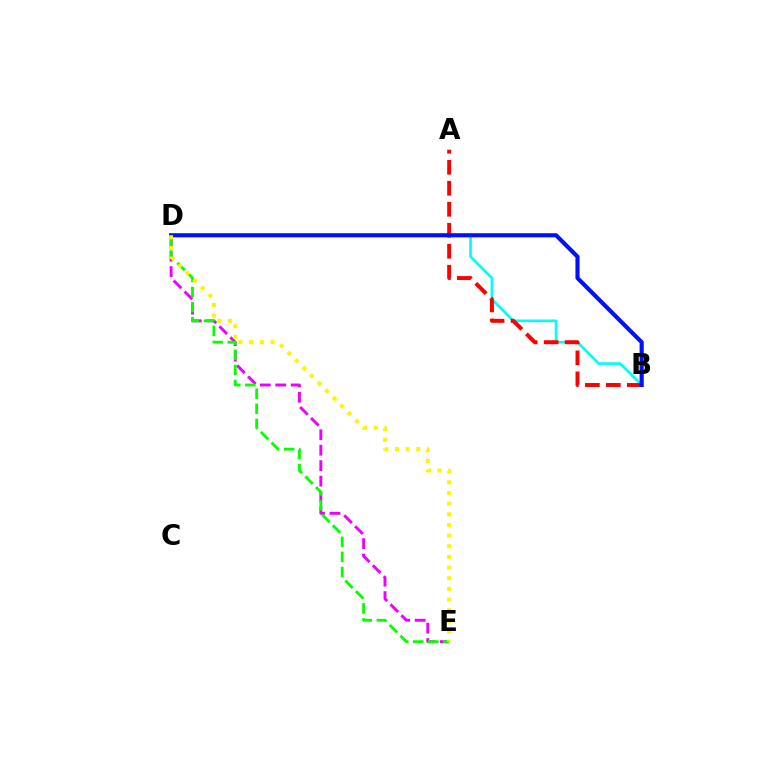{('B', 'D'): [{'color': '#00fff6', 'line_style': 'solid', 'thickness': 1.94}, {'color': '#0010ff', 'line_style': 'solid', 'thickness': 2.98}], ('D', 'E'): [{'color': '#ee00ff', 'line_style': 'dashed', 'thickness': 2.1}, {'color': '#08ff00', 'line_style': 'dashed', 'thickness': 2.05}, {'color': '#fcf500', 'line_style': 'dotted', 'thickness': 2.9}], ('A', 'B'): [{'color': '#ff0000', 'line_style': 'dashed', 'thickness': 2.85}]}